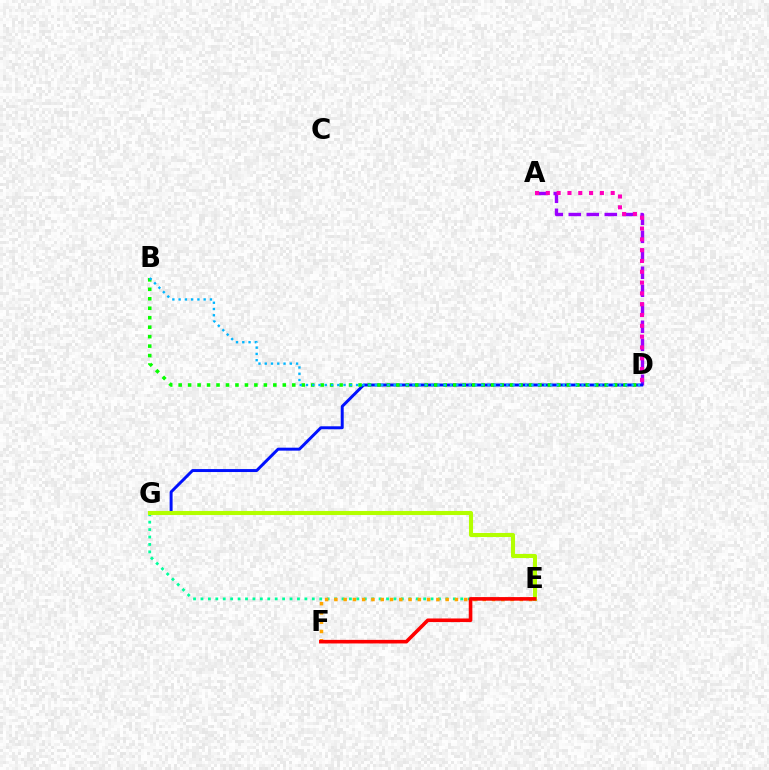{('E', 'G'): [{'color': '#00ff9d', 'line_style': 'dotted', 'thickness': 2.02}, {'color': '#b3ff00', 'line_style': 'solid', 'thickness': 2.94}], ('A', 'D'): [{'color': '#9b00ff', 'line_style': 'dashed', 'thickness': 2.45}, {'color': '#ff00bd', 'line_style': 'dotted', 'thickness': 2.94}], ('D', 'G'): [{'color': '#0010ff', 'line_style': 'solid', 'thickness': 2.13}], ('B', 'D'): [{'color': '#08ff00', 'line_style': 'dotted', 'thickness': 2.57}, {'color': '#00b5ff', 'line_style': 'dotted', 'thickness': 1.7}], ('E', 'F'): [{'color': '#ffa500', 'line_style': 'dotted', 'thickness': 2.52}, {'color': '#ff0000', 'line_style': 'solid', 'thickness': 2.59}]}